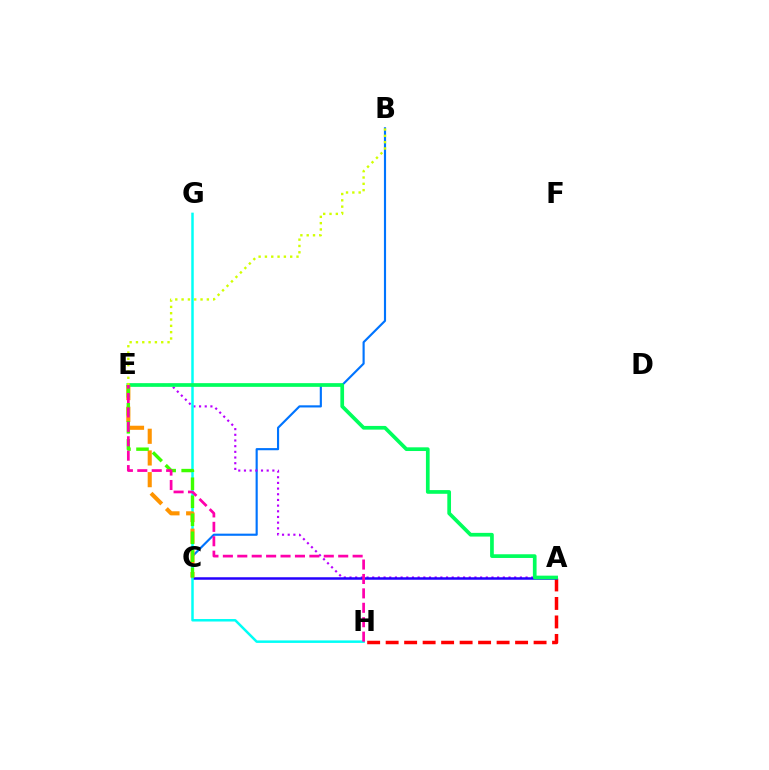{('B', 'C'): [{'color': '#0074ff', 'line_style': 'solid', 'thickness': 1.55}], ('A', 'E'): [{'color': '#b900ff', 'line_style': 'dotted', 'thickness': 1.54}, {'color': '#00ff5c', 'line_style': 'solid', 'thickness': 2.67}], ('A', 'H'): [{'color': '#ff0000', 'line_style': 'dashed', 'thickness': 2.51}], ('A', 'C'): [{'color': '#2500ff', 'line_style': 'solid', 'thickness': 1.8}], ('G', 'H'): [{'color': '#00fff6', 'line_style': 'solid', 'thickness': 1.79}], ('C', 'E'): [{'color': '#ff9400', 'line_style': 'dashed', 'thickness': 2.95}, {'color': '#3dff00', 'line_style': 'dashed', 'thickness': 2.45}], ('B', 'E'): [{'color': '#d1ff00', 'line_style': 'dotted', 'thickness': 1.72}], ('E', 'H'): [{'color': '#ff00ac', 'line_style': 'dashed', 'thickness': 1.96}]}